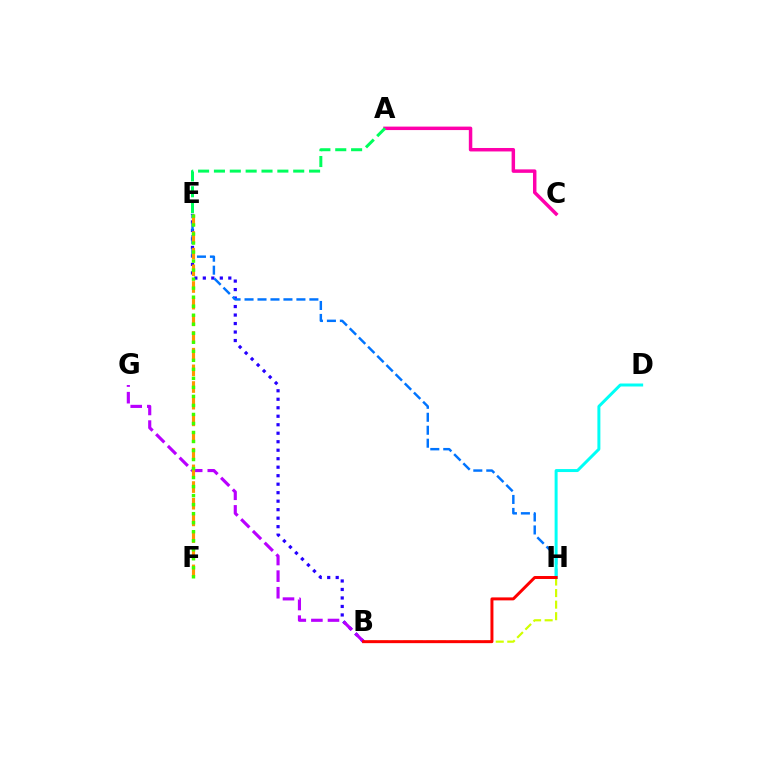{('B', 'E'): [{'color': '#2500ff', 'line_style': 'dotted', 'thickness': 2.31}], ('B', 'H'): [{'color': '#d1ff00', 'line_style': 'dashed', 'thickness': 1.57}, {'color': '#ff0000', 'line_style': 'solid', 'thickness': 2.14}], ('B', 'G'): [{'color': '#b900ff', 'line_style': 'dashed', 'thickness': 2.25}], ('E', 'H'): [{'color': '#0074ff', 'line_style': 'dashed', 'thickness': 1.76}], ('D', 'H'): [{'color': '#00fff6', 'line_style': 'solid', 'thickness': 2.15}], ('E', 'F'): [{'color': '#ff9400', 'line_style': 'dashed', 'thickness': 2.26}, {'color': '#3dff00', 'line_style': 'dotted', 'thickness': 2.45}], ('A', 'C'): [{'color': '#ff00ac', 'line_style': 'solid', 'thickness': 2.49}], ('A', 'E'): [{'color': '#00ff5c', 'line_style': 'dashed', 'thickness': 2.15}]}